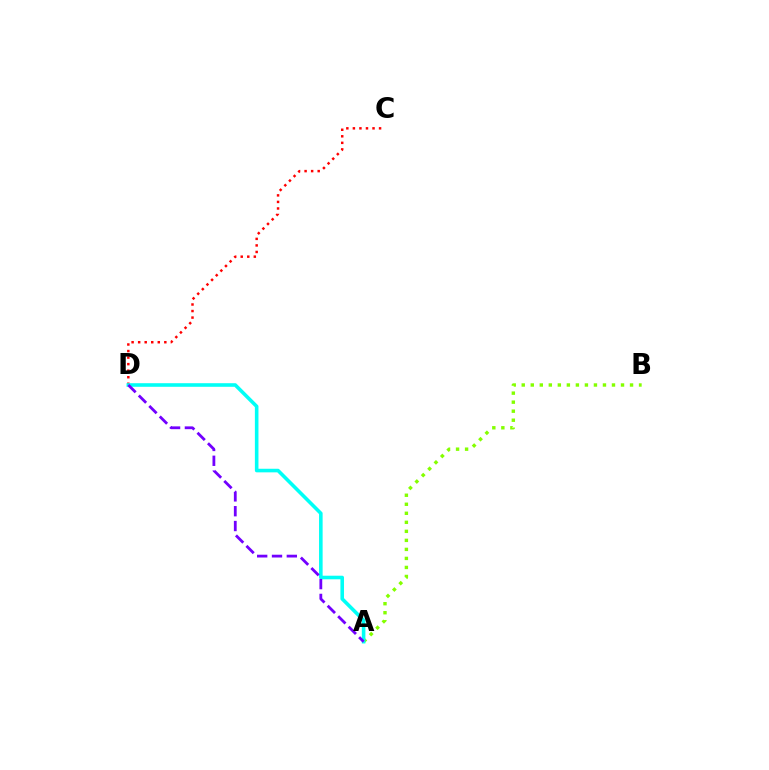{('A', 'B'): [{'color': '#84ff00', 'line_style': 'dotted', 'thickness': 2.45}], ('C', 'D'): [{'color': '#ff0000', 'line_style': 'dotted', 'thickness': 1.78}], ('A', 'D'): [{'color': '#00fff6', 'line_style': 'solid', 'thickness': 2.58}, {'color': '#7200ff', 'line_style': 'dashed', 'thickness': 2.01}]}